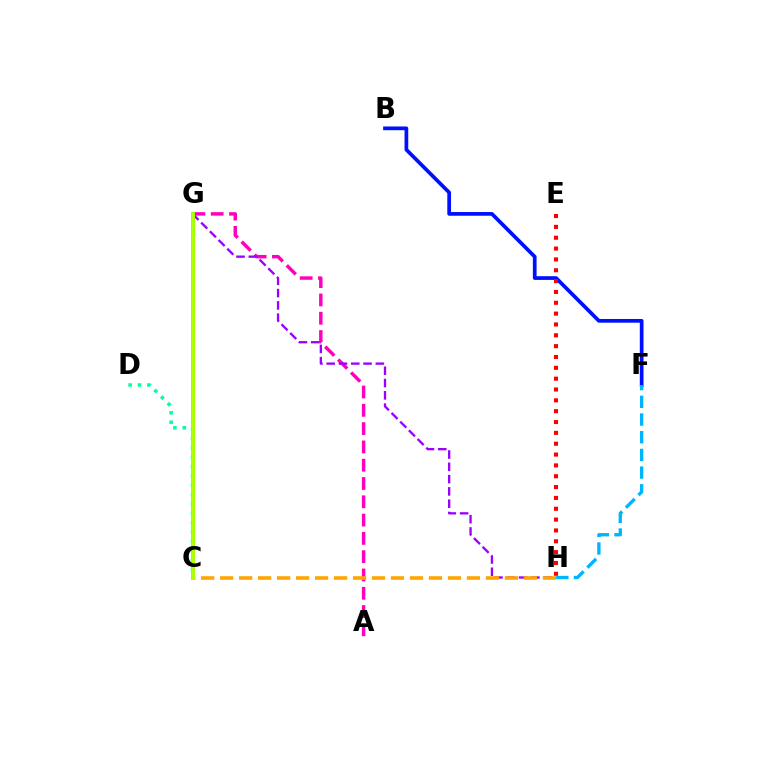{('A', 'G'): [{'color': '#ff00bd', 'line_style': 'dashed', 'thickness': 2.49}], ('G', 'H'): [{'color': '#9b00ff', 'line_style': 'dashed', 'thickness': 1.67}], ('B', 'F'): [{'color': '#0010ff', 'line_style': 'solid', 'thickness': 2.68}], ('E', 'H'): [{'color': '#ff0000', 'line_style': 'dotted', 'thickness': 2.95}], ('C', 'G'): [{'color': '#08ff00', 'line_style': 'solid', 'thickness': 2.7}, {'color': '#b3ff00', 'line_style': 'solid', 'thickness': 2.66}], ('F', 'H'): [{'color': '#00b5ff', 'line_style': 'dashed', 'thickness': 2.4}], ('C', 'D'): [{'color': '#00ff9d', 'line_style': 'dotted', 'thickness': 2.55}], ('C', 'H'): [{'color': '#ffa500', 'line_style': 'dashed', 'thickness': 2.58}]}